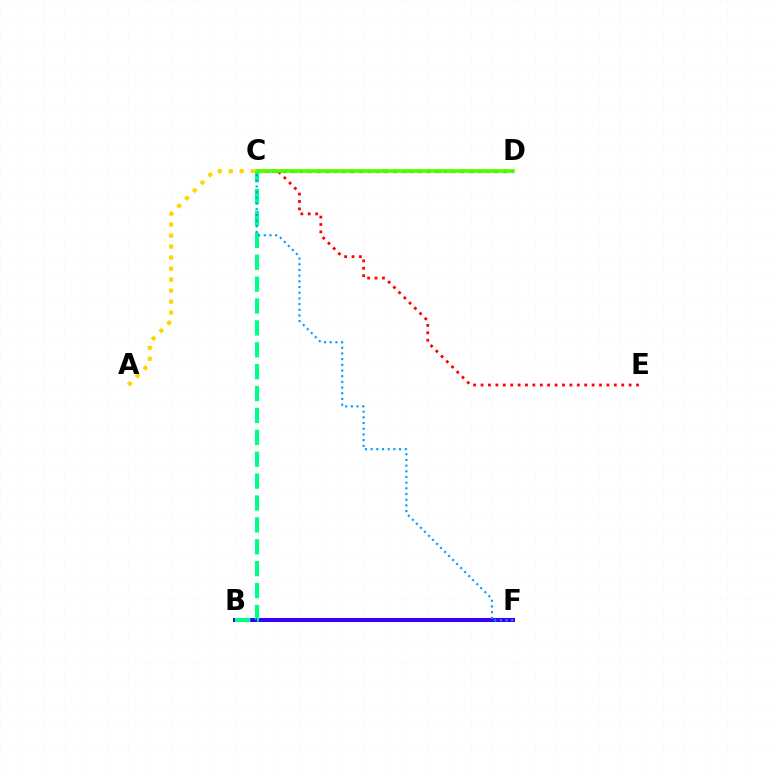{('A', 'D'): [{'color': '#ffd500', 'line_style': 'dotted', 'thickness': 2.99}], ('C', 'D'): [{'color': '#ff00ed', 'line_style': 'dotted', 'thickness': 2.3}, {'color': '#4fff00', 'line_style': 'solid', 'thickness': 2.65}], ('B', 'F'): [{'color': '#3700ff', 'line_style': 'solid', 'thickness': 2.87}], ('C', 'E'): [{'color': '#ff0000', 'line_style': 'dotted', 'thickness': 2.01}], ('B', 'C'): [{'color': '#00ff86', 'line_style': 'dashed', 'thickness': 2.97}], ('C', 'F'): [{'color': '#009eff', 'line_style': 'dotted', 'thickness': 1.55}]}